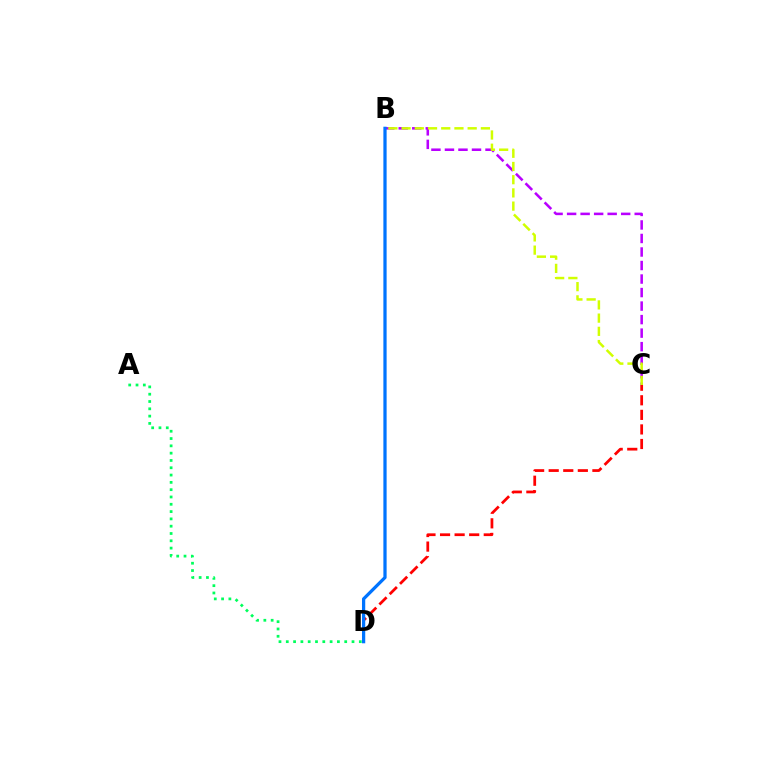{('A', 'D'): [{'color': '#00ff5c', 'line_style': 'dotted', 'thickness': 1.98}], ('B', 'C'): [{'color': '#b900ff', 'line_style': 'dashed', 'thickness': 1.84}, {'color': '#d1ff00', 'line_style': 'dashed', 'thickness': 1.8}], ('C', 'D'): [{'color': '#ff0000', 'line_style': 'dashed', 'thickness': 1.98}], ('B', 'D'): [{'color': '#0074ff', 'line_style': 'solid', 'thickness': 2.34}]}